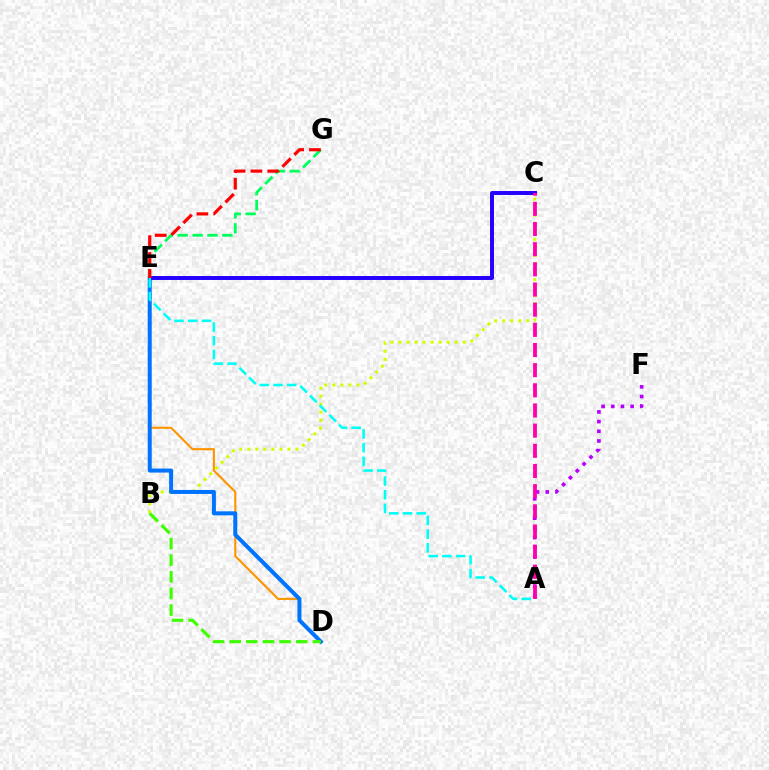{('D', 'E'): [{'color': '#ff9400', 'line_style': 'solid', 'thickness': 1.53}, {'color': '#0074ff', 'line_style': 'solid', 'thickness': 2.89}], ('B', 'C'): [{'color': '#d1ff00', 'line_style': 'dotted', 'thickness': 2.18}], ('A', 'F'): [{'color': '#b900ff', 'line_style': 'dotted', 'thickness': 2.63}], ('C', 'E'): [{'color': '#2500ff', 'line_style': 'solid', 'thickness': 2.85}], ('A', 'C'): [{'color': '#ff00ac', 'line_style': 'dashed', 'thickness': 2.74}], ('B', 'D'): [{'color': '#3dff00', 'line_style': 'dashed', 'thickness': 2.26}], ('E', 'G'): [{'color': '#00ff5c', 'line_style': 'dashed', 'thickness': 2.02}, {'color': '#ff0000', 'line_style': 'dashed', 'thickness': 2.29}], ('A', 'E'): [{'color': '#00fff6', 'line_style': 'dashed', 'thickness': 1.86}]}